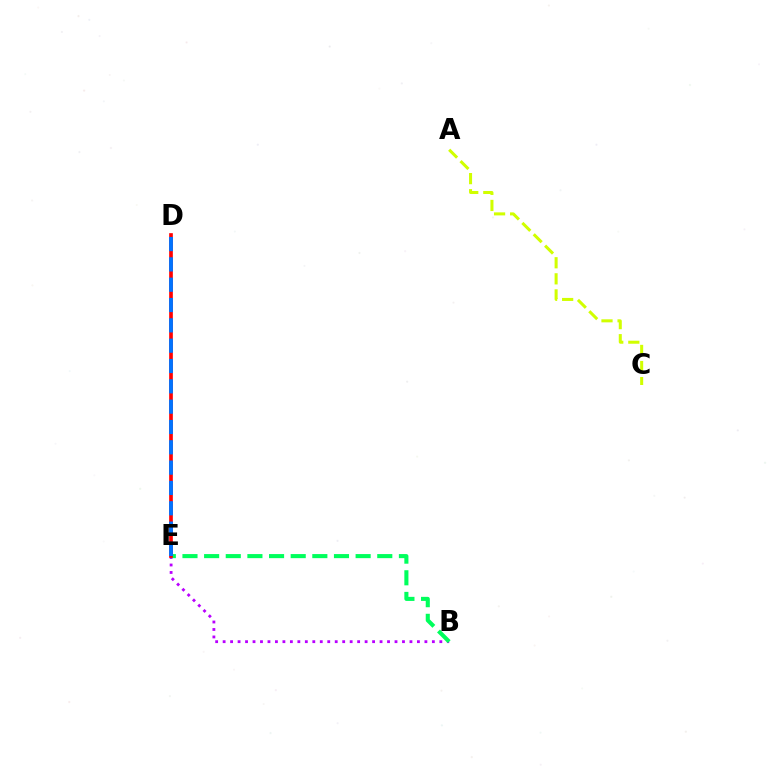{('B', 'E'): [{'color': '#b900ff', 'line_style': 'dotted', 'thickness': 2.03}, {'color': '#00ff5c', 'line_style': 'dashed', 'thickness': 2.94}], ('A', 'C'): [{'color': '#d1ff00', 'line_style': 'dashed', 'thickness': 2.18}], ('D', 'E'): [{'color': '#ff0000', 'line_style': 'solid', 'thickness': 2.64}, {'color': '#0074ff', 'line_style': 'dashed', 'thickness': 2.76}]}